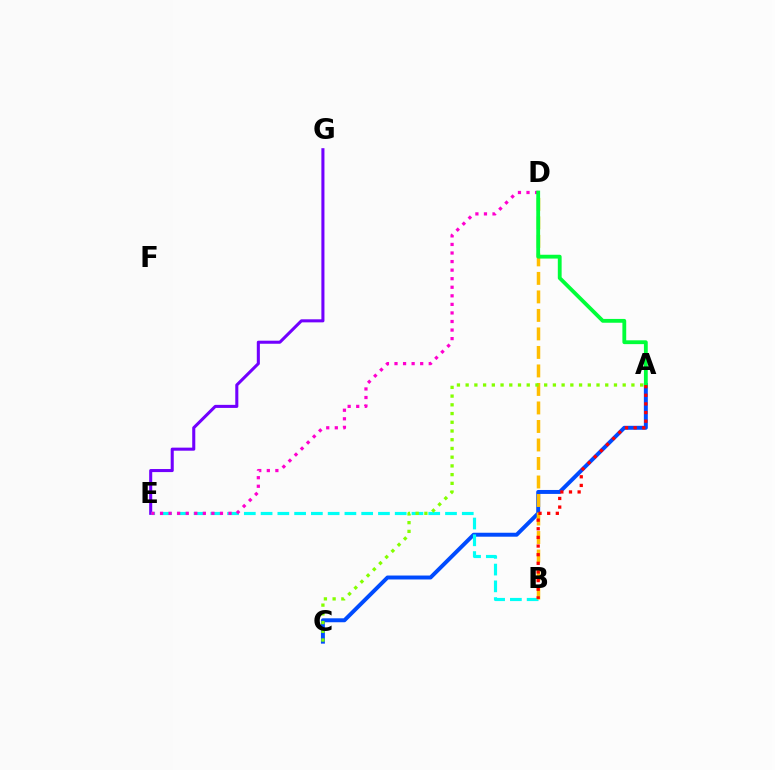{('E', 'G'): [{'color': '#7200ff', 'line_style': 'solid', 'thickness': 2.2}], ('A', 'C'): [{'color': '#004bff', 'line_style': 'solid', 'thickness': 2.84}, {'color': '#84ff00', 'line_style': 'dotted', 'thickness': 2.37}], ('B', 'E'): [{'color': '#00fff6', 'line_style': 'dashed', 'thickness': 2.28}], ('D', 'E'): [{'color': '#ff00cf', 'line_style': 'dotted', 'thickness': 2.33}], ('B', 'D'): [{'color': '#ffbd00', 'line_style': 'dashed', 'thickness': 2.51}], ('A', 'D'): [{'color': '#00ff39', 'line_style': 'solid', 'thickness': 2.75}], ('A', 'B'): [{'color': '#ff0000', 'line_style': 'dotted', 'thickness': 2.35}]}